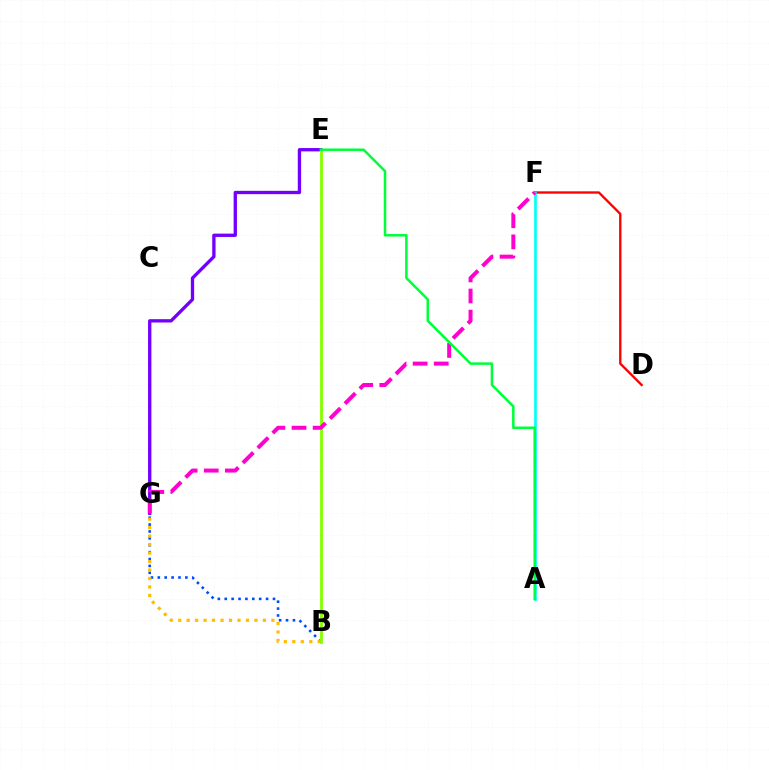{('B', 'G'): [{'color': '#004bff', 'line_style': 'dotted', 'thickness': 1.87}, {'color': '#ffbd00', 'line_style': 'dotted', 'thickness': 2.3}], ('D', 'F'): [{'color': '#ff0000', 'line_style': 'solid', 'thickness': 1.69}], ('E', 'G'): [{'color': '#7200ff', 'line_style': 'solid', 'thickness': 2.39}], ('A', 'F'): [{'color': '#00fff6', 'line_style': 'solid', 'thickness': 1.92}], ('B', 'E'): [{'color': '#84ff00', 'line_style': 'solid', 'thickness': 2.02}], ('F', 'G'): [{'color': '#ff00cf', 'line_style': 'dashed', 'thickness': 2.87}], ('A', 'E'): [{'color': '#00ff39', 'line_style': 'solid', 'thickness': 1.81}]}